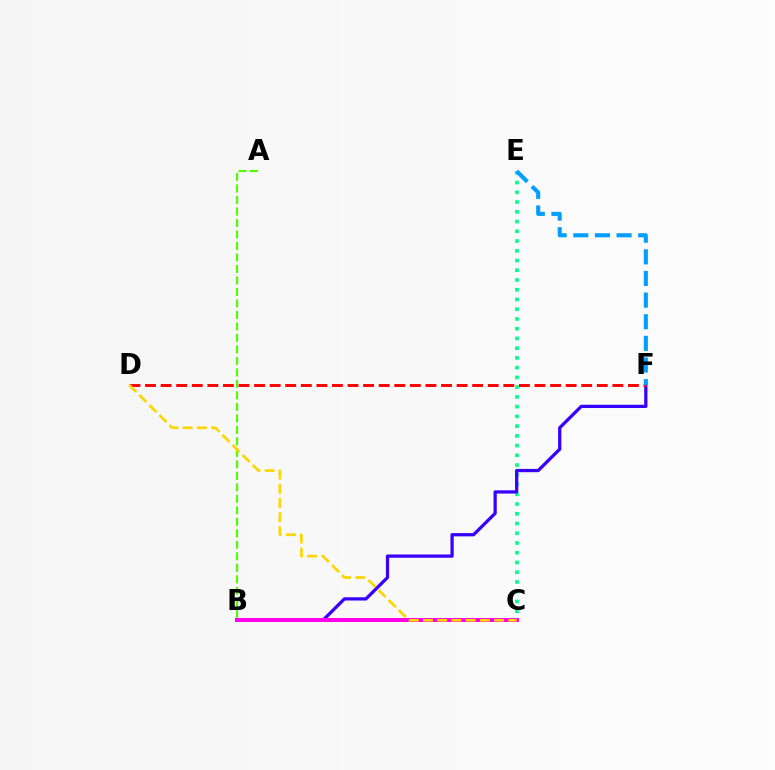{('C', 'E'): [{'color': '#00ff86', 'line_style': 'dotted', 'thickness': 2.65}], ('B', 'F'): [{'color': '#3700ff', 'line_style': 'solid', 'thickness': 2.34}], ('D', 'F'): [{'color': '#ff0000', 'line_style': 'dashed', 'thickness': 2.12}], ('E', 'F'): [{'color': '#009eff', 'line_style': 'dashed', 'thickness': 2.94}], ('B', 'C'): [{'color': '#ff00ed', 'line_style': 'solid', 'thickness': 2.9}], ('A', 'B'): [{'color': '#4fff00', 'line_style': 'dashed', 'thickness': 1.56}], ('C', 'D'): [{'color': '#ffd500', 'line_style': 'dashed', 'thickness': 1.93}]}